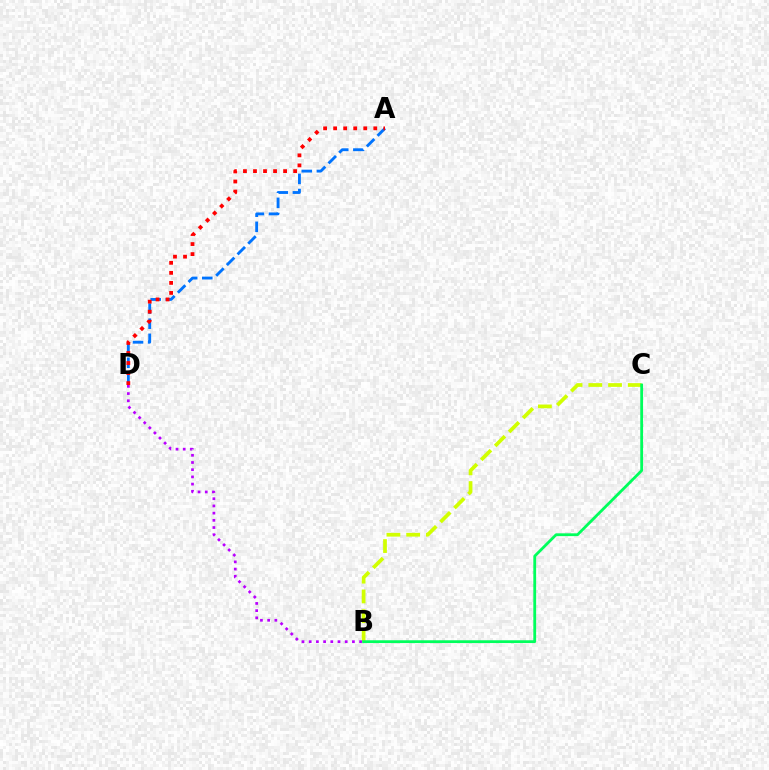{('A', 'D'): [{'color': '#0074ff', 'line_style': 'dashed', 'thickness': 2.05}, {'color': '#ff0000', 'line_style': 'dotted', 'thickness': 2.73}], ('B', 'C'): [{'color': '#d1ff00', 'line_style': 'dashed', 'thickness': 2.68}, {'color': '#00ff5c', 'line_style': 'solid', 'thickness': 2.02}], ('B', 'D'): [{'color': '#b900ff', 'line_style': 'dotted', 'thickness': 1.96}]}